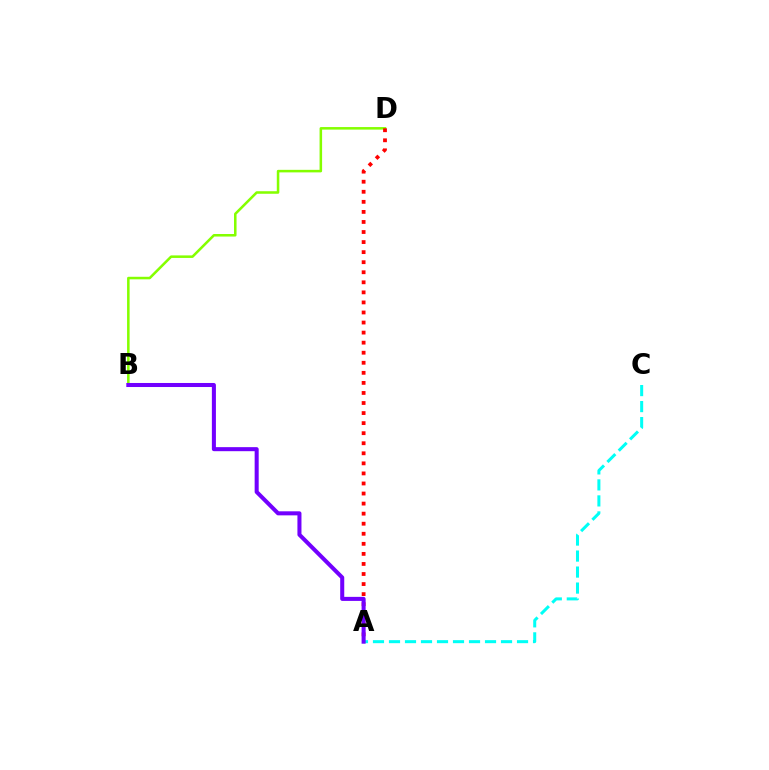{('B', 'D'): [{'color': '#84ff00', 'line_style': 'solid', 'thickness': 1.83}], ('A', 'C'): [{'color': '#00fff6', 'line_style': 'dashed', 'thickness': 2.17}], ('A', 'D'): [{'color': '#ff0000', 'line_style': 'dotted', 'thickness': 2.73}], ('A', 'B'): [{'color': '#7200ff', 'line_style': 'solid', 'thickness': 2.91}]}